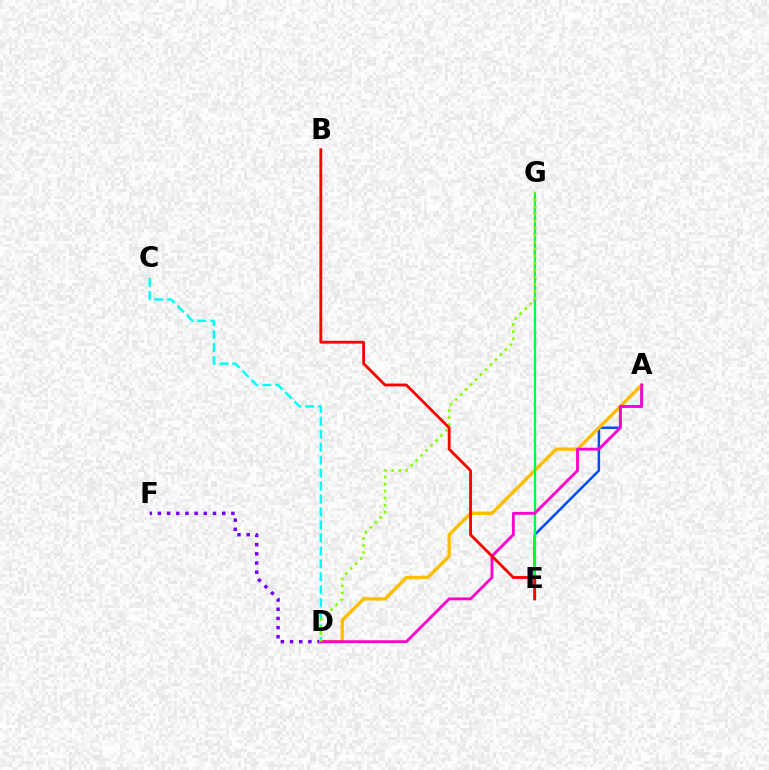{('D', 'F'): [{'color': '#7200ff', 'line_style': 'dotted', 'thickness': 2.5}], ('C', 'D'): [{'color': '#00fff6', 'line_style': 'dashed', 'thickness': 1.76}], ('A', 'E'): [{'color': '#004bff', 'line_style': 'solid', 'thickness': 1.8}], ('A', 'D'): [{'color': '#ffbd00', 'line_style': 'solid', 'thickness': 2.43}, {'color': '#ff00cf', 'line_style': 'solid', 'thickness': 2.04}], ('E', 'G'): [{'color': '#00ff39', 'line_style': 'solid', 'thickness': 1.65}], ('D', 'G'): [{'color': '#84ff00', 'line_style': 'dotted', 'thickness': 1.91}], ('B', 'E'): [{'color': '#ff0000', 'line_style': 'solid', 'thickness': 2.03}]}